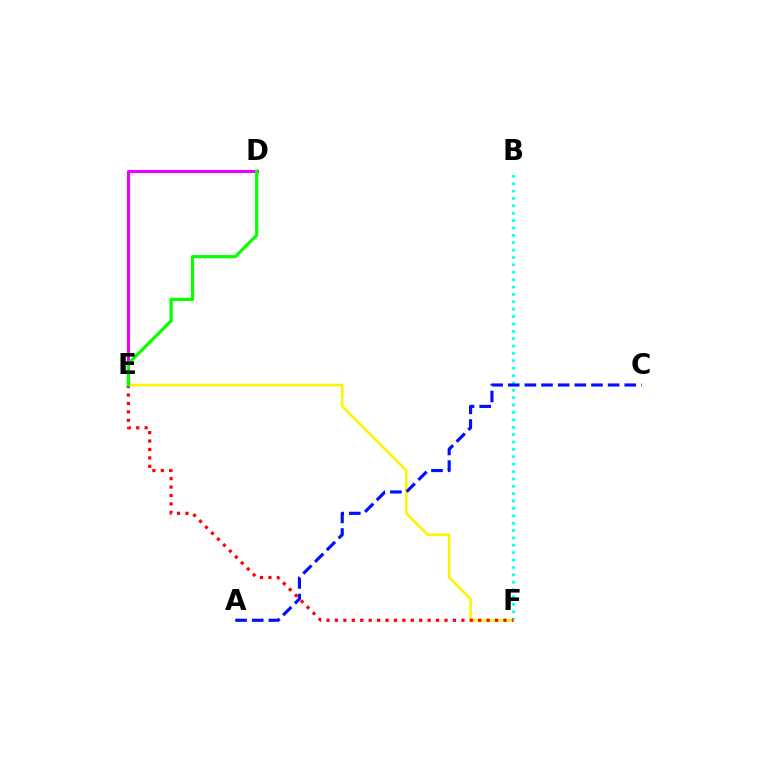{('B', 'F'): [{'color': '#00fff6', 'line_style': 'dotted', 'thickness': 2.01}], ('E', 'F'): [{'color': '#fcf500', 'line_style': 'solid', 'thickness': 1.87}, {'color': '#ff0000', 'line_style': 'dotted', 'thickness': 2.29}], ('D', 'E'): [{'color': '#ee00ff', 'line_style': 'solid', 'thickness': 2.25}, {'color': '#08ff00', 'line_style': 'solid', 'thickness': 2.33}], ('A', 'C'): [{'color': '#0010ff', 'line_style': 'dashed', 'thickness': 2.26}]}